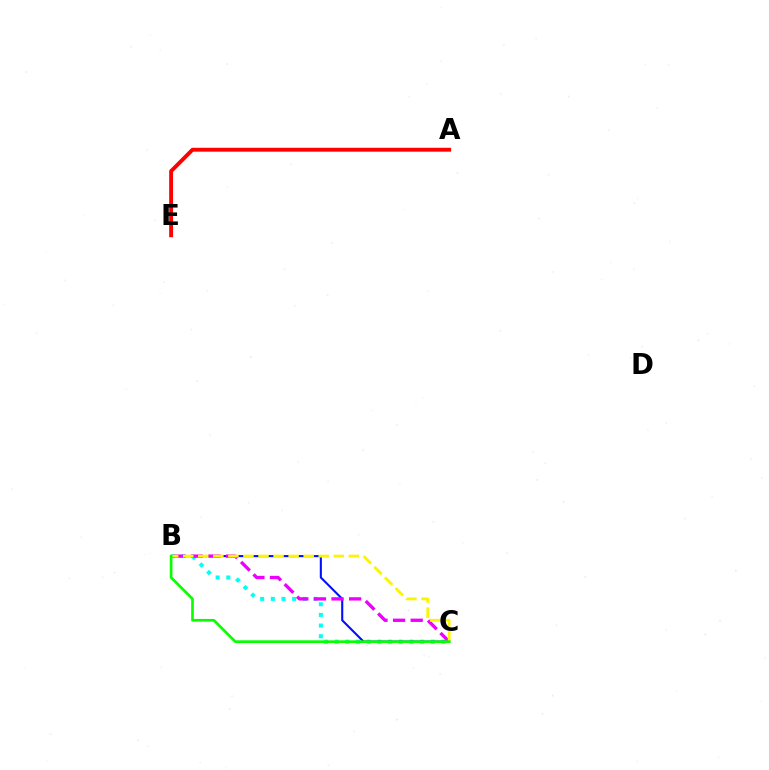{('B', 'C'): [{'color': '#00fff6', 'line_style': 'dotted', 'thickness': 2.9}, {'color': '#0010ff', 'line_style': 'solid', 'thickness': 1.51}, {'color': '#ee00ff', 'line_style': 'dashed', 'thickness': 2.39}, {'color': '#fcf500', 'line_style': 'dashed', 'thickness': 2.05}, {'color': '#08ff00', 'line_style': 'solid', 'thickness': 1.93}], ('A', 'E'): [{'color': '#ff0000', 'line_style': 'solid', 'thickness': 2.8}]}